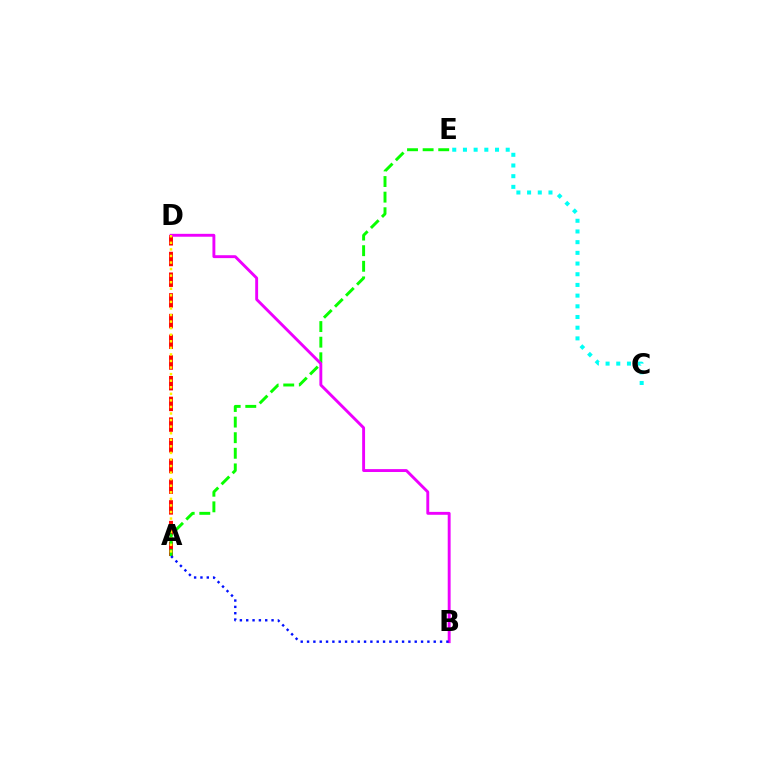{('A', 'D'): [{'color': '#ff0000', 'line_style': 'dashed', 'thickness': 2.81}, {'color': '#fcf500', 'line_style': 'dotted', 'thickness': 1.78}], ('C', 'E'): [{'color': '#00fff6', 'line_style': 'dotted', 'thickness': 2.91}], ('A', 'E'): [{'color': '#08ff00', 'line_style': 'dashed', 'thickness': 2.12}], ('B', 'D'): [{'color': '#ee00ff', 'line_style': 'solid', 'thickness': 2.08}], ('A', 'B'): [{'color': '#0010ff', 'line_style': 'dotted', 'thickness': 1.72}]}